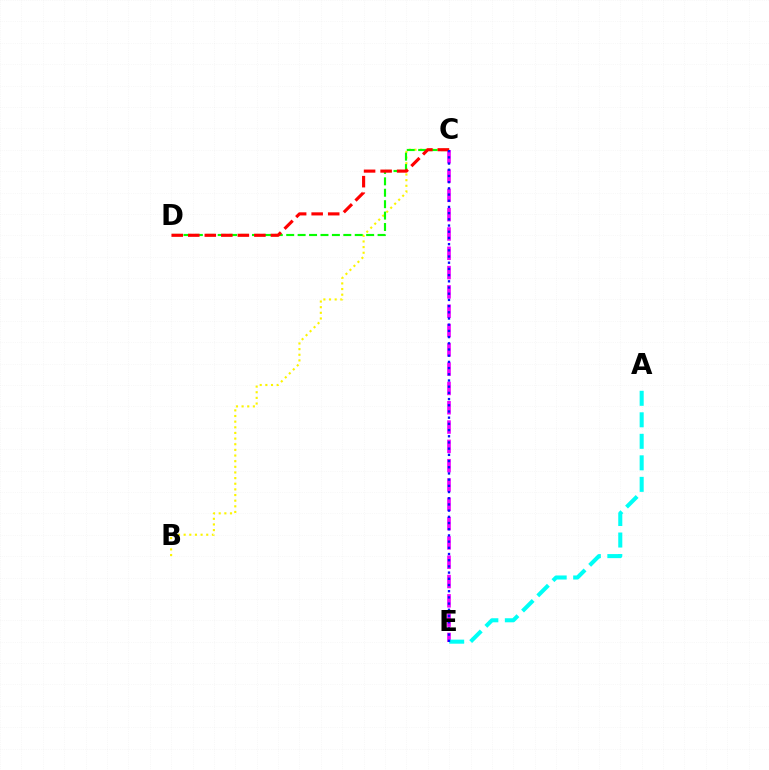{('B', 'C'): [{'color': '#fcf500', 'line_style': 'dotted', 'thickness': 1.53}], ('C', 'D'): [{'color': '#08ff00', 'line_style': 'dashed', 'thickness': 1.55}, {'color': '#ff0000', 'line_style': 'dashed', 'thickness': 2.25}], ('C', 'E'): [{'color': '#ee00ff', 'line_style': 'dashed', 'thickness': 2.62}, {'color': '#0010ff', 'line_style': 'dotted', 'thickness': 1.68}], ('A', 'E'): [{'color': '#00fff6', 'line_style': 'dashed', 'thickness': 2.92}]}